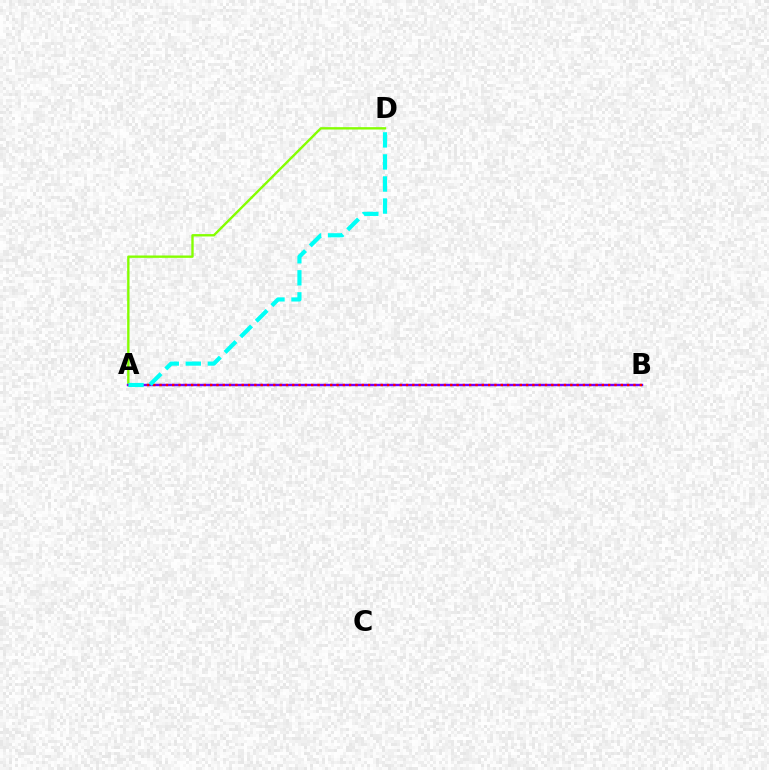{('A', 'D'): [{'color': '#84ff00', 'line_style': 'solid', 'thickness': 1.7}, {'color': '#00fff6', 'line_style': 'dashed', 'thickness': 3.0}], ('A', 'B'): [{'color': '#7200ff', 'line_style': 'solid', 'thickness': 1.74}, {'color': '#ff0000', 'line_style': 'dotted', 'thickness': 1.72}]}